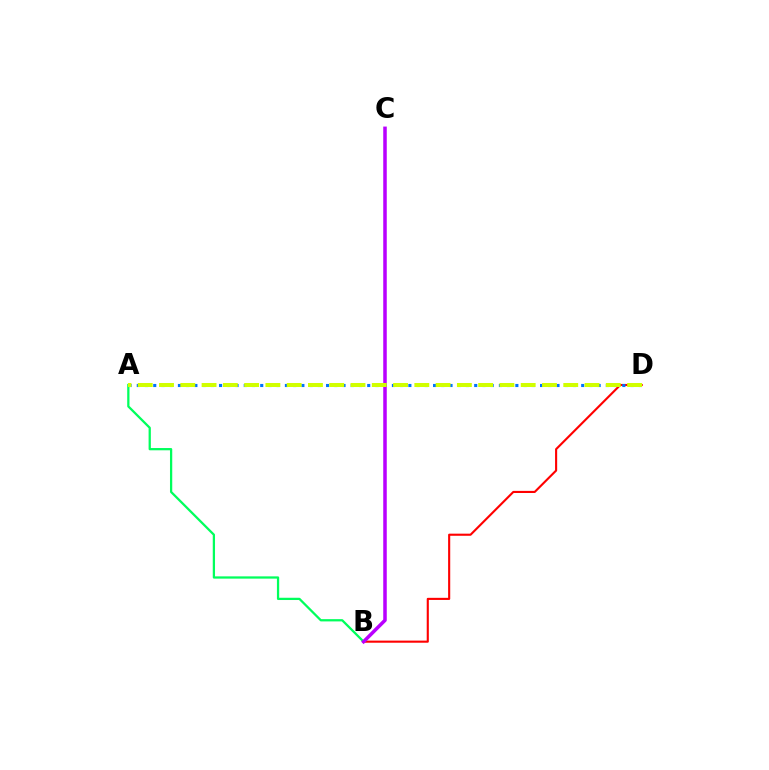{('B', 'D'): [{'color': '#ff0000', 'line_style': 'solid', 'thickness': 1.52}], ('A', 'B'): [{'color': '#00ff5c', 'line_style': 'solid', 'thickness': 1.63}], ('A', 'D'): [{'color': '#0074ff', 'line_style': 'dotted', 'thickness': 2.24}, {'color': '#d1ff00', 'line_style': 'dashed', 'thickness': 2.89}], ('B', 'C'): [{'color': '#b900ff', 'line_style': 'solid', 'thickness': 2.53}]}